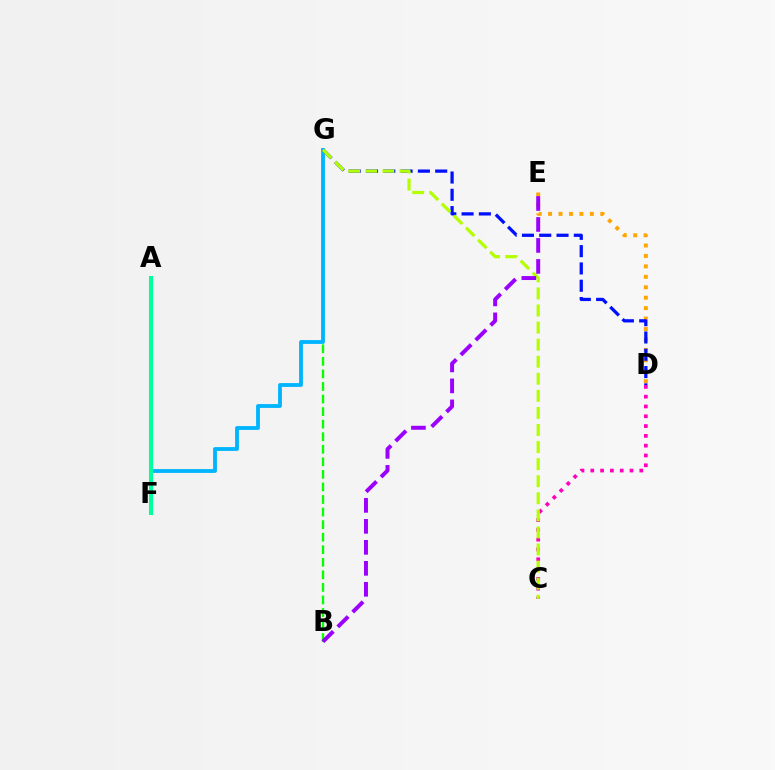{('A', 'F'): [{'color': '#ff0000', 'line_style': 'solid', 'thickness': 2.77}, {'color': '#00ff9d', 'line_style': 'solid', 'thickness': 2.94}], ('B', 'G'): [{'color': '#08ff00', 'line_style': 'dashed', 'thickness': 1.71}], ('F', 'G'): [{'color': '#00b5ff', 'line_style': 'solid', 'thickness': 2.75}], ('C', 'D'): [{'color': '#ff00bd', 'line_style': 'dotted', 'thickness': 2.66}], ('D', 'E'): [{'color': '#ffa500', 'line_style': 'dotted', 'thickness': 2.84}], ('D', 'G'): [{'color': '#0010ff', 'line_style': 'dashed', 'thickness': 2.35}], ('C', 'G'): [{'color': '#b3ff00', 'line_style': 'dashed', 'thickness': 2.32}], ('B', 'E'): [{'color': '#9b00ff', 'line_style': 'dashed', 'thickness': 2.85}]}